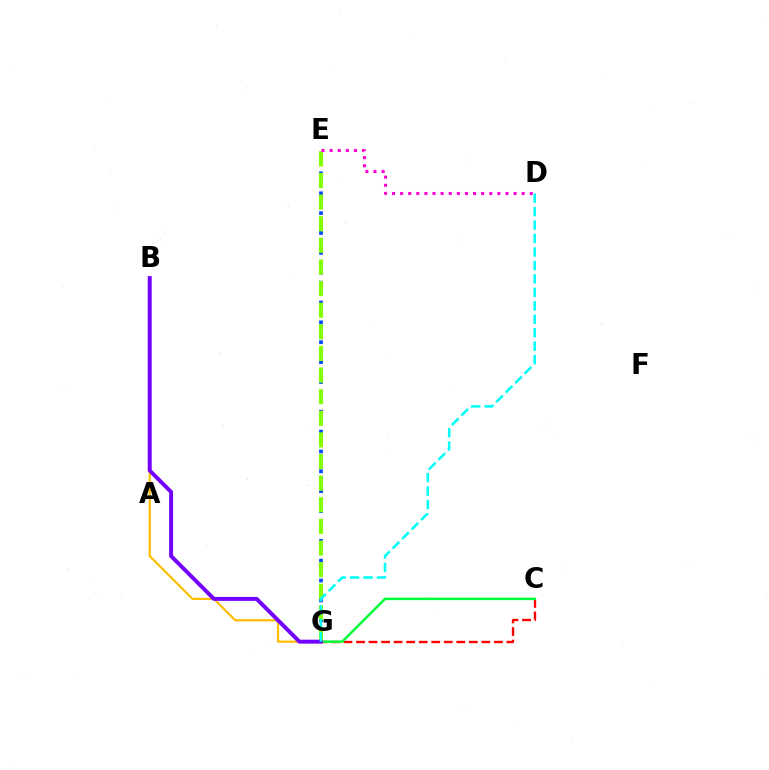{('B', 'G'): [{'color': '#ffbd00', 'line_style': 'solid', 'thickness': 1.58}, {'color': '#7200ff', 'line_style': 'solid', 'thickness': 2.84}], ('C', 'G'): [{'color': '#ff0000', 'line_style': 'dashed', 'thickness': 1.7}, {'color': '#00ff39', 'line_style': 'solid', 'thickness': 1.8}], ('E', 'G'): [{'color': '#004bff', 'line_style': 'dotted', 'thickness': 2.7}, {'color': '#84ff00', 'line_style': 'dashed', 'thickness': 2.94}], ('D', 'E'): [{'color': '#ff00cf', 'line_style': 'dotted', 'thickness': 2.2}], ('D', 'G'): [{'color': '#00fff6', 'line_style': 'dashed', 'thickness': 1.83}]}